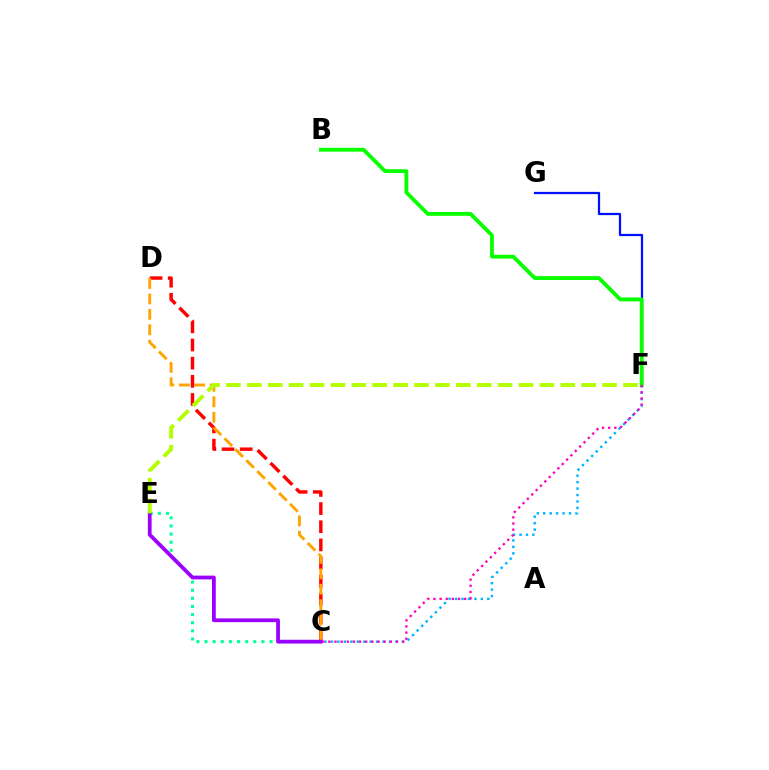{('C', 'D'): [{'color': '#ff0000', 'line_style': 'dashed', 'thickness': 2.47}, {'color': '#ffa500', 'line_style': 'dashed', 'thickness': 2.1}], ('F', 'G'): [{'color': '#0010ff', 'line_style': 'solid', 'thickness': 1.61}], ('C', 'E'): [{'color': '#00ff9d', 'line_style': 'dotted', 'thickness': 2.21}, {'color': '#9b00ff', 'line_style': 'solid', 'thickness': 2.72}], ('C', 'F'): [{'color': '#00b5ff', 'line_style': 'dotted', 'thickness': 1.75}, {'color': '#ff00bd', 'line_style': 'dotted', 'thickness': 1.67}], ('B', 'F'): [{'color': '#08ff00', 'line_style': 'solid', 'thickness': 2.76}], ('E', 'F'): [{'color': '#b3ff00', 'line_style': 'dashed', 'thickness': 2.84}]}